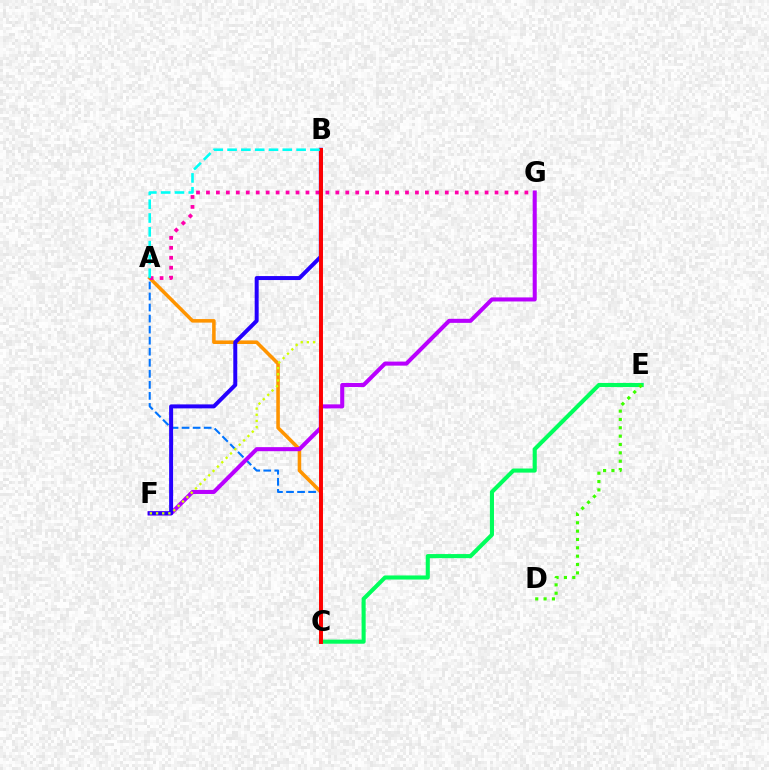{('A', 'C'): [{'color': '#ff9400', 'line_style': 'solid', 'thickness': 2.56}, {'color': '#0074ff', 'line_style': 'dashed', 'thickness': 1.5}], ('C', 'E'): [{'color': '#00ff5c', 'line_style': 'solid', 'thickness': 2.94}], ('F', 'G'): [{'color': '#b900ff', 'line_style': 'solid', 'thickness': 2.92}], ('A', 'G'): [{'color': '#ff00ac', 'line_style': 'dotted', 'thickness': 2.7}], ('D', 'E'): [{'color': '#3dff00', 'line_style': 'dotted', 'thickness': 2.27}], ('B', 'F'): [{'color': '#2500ff', 'line_style': 'solid', 'thickness': 2.86}, {'color': '#d1ff00', 'line_style': 'dotted', 'thickness': 1.68}], ('B', 'C'): [{'color': '#ff0000', 'line_style': 'solid', 'thickness': 2.83}], ('A', 'B'): [{'color': '#00fff6', 'line_style': 'dashed', 'thickness': 1.88}]}